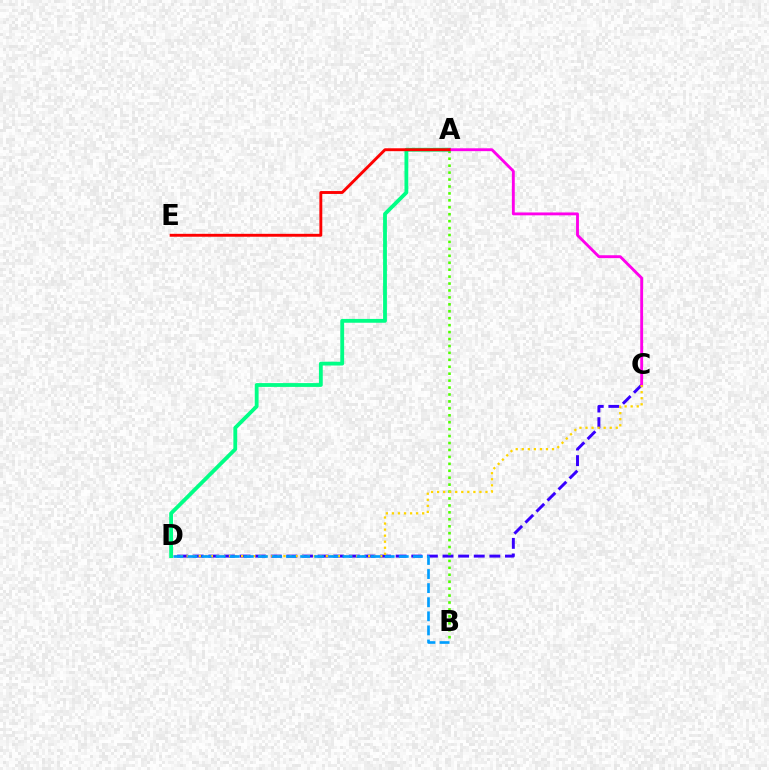{('C', 'D'): [{'color': '#3700ff', 'line_style': 'dashed', 'thickness': 2.12}, {'color': '#ffd500', 'line_style': 'dotted', 'thickness': 1.64}], ('A', 'B'): [{'color': '#4fff00', 'line_style': 'dotted', 'thickness': 1.88}], ('A', 'D'): [{'color': '#00ff86', 'line_style': 'solid', 'thickness': 2.75}], ('A', 'C'): [{'color': '#ff00ed', 'line_style': 'solid', 'thickness': 2.06}], ('B', 'D'): [{'color': '#009eff', 'line_style': 'dashed', 'thickness': 1.91}], ('A', 'E'): [{'color': '#ff0000', 'line_style': 'solid', 'thickness': 2.09}]}